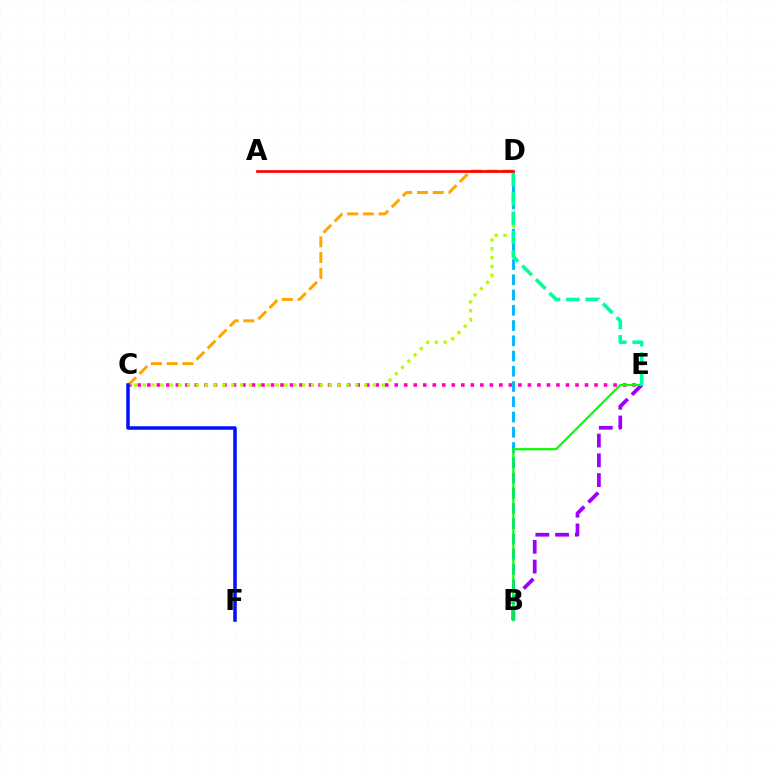{('C', 'E'): [{'color': '#ff00bd', 'line_style': 'dotted', 'thickness': 2.59}], ('C', 'D'): [{'color': '#ffa500', 'line_style': 'dashed', 'thickness': 2.14}, {'color': '#b3ff00', 'line_style': 'dotted', 'thickness': 2.41}], ('B', 'E'): [{'color': '#9b00ff', 'line_style': 'dashed', 'thickness': 2.68}, {'color': '#08ff00', 'line_style': 'solid', 'thickness': 1.57}], ('B', 'D'): [{'color': '#00b5ff', 'line_style': 'dashed', 'thickness': 2.07}], ('A', 'D'): [{'color': '#ff0000', 'line_style': 'solid', 'thickness': 1.92}], ('D', 'E'): [{'color': '#00ff9d', 'line_style': 'dashed', 'thickness': 2.62}], ('C', 'F'): [{'color': '#0010ff', 'line_style': 'solid', 'thickness': 2.52}]}